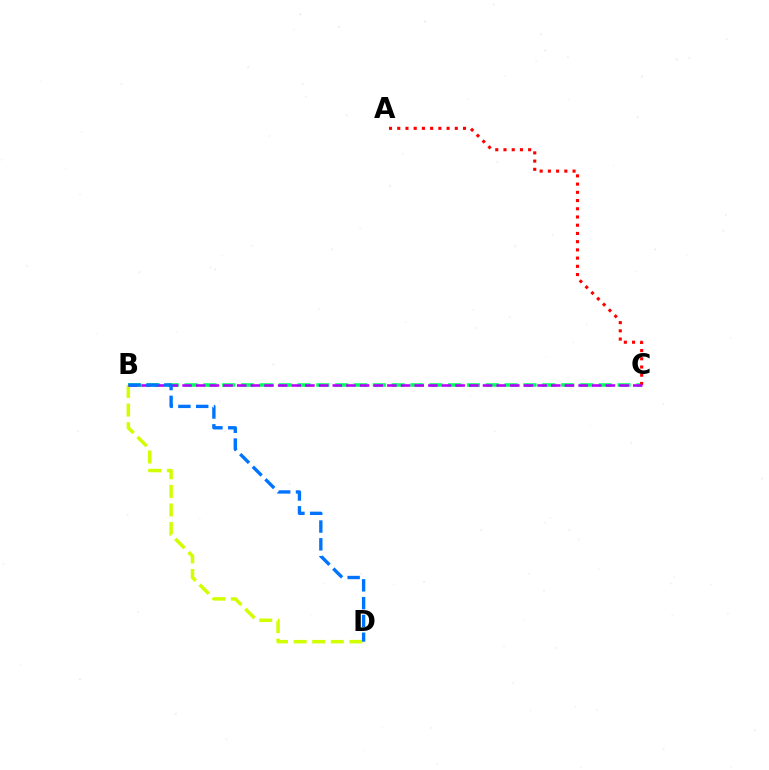{('B', 'C'): [{'color': '#00ff5c', 'line_style': 'dashed', 'thickness': 2.56}, {'color': '#b900ff', 'line_style': 'dashed', 'thickness': 1.86}], ('A', 'C'): [{'color': '#ff0000', 'line_style': 'dotted', 'thickness': 2.23}], ('B', 'D'): [{'color': '#d1ff00', 'line_style': 'dashed', 'thickness': 2.53}, {'color': '#0074ff', 'line_style': 'dashed', 'thickness': 2.42}]}